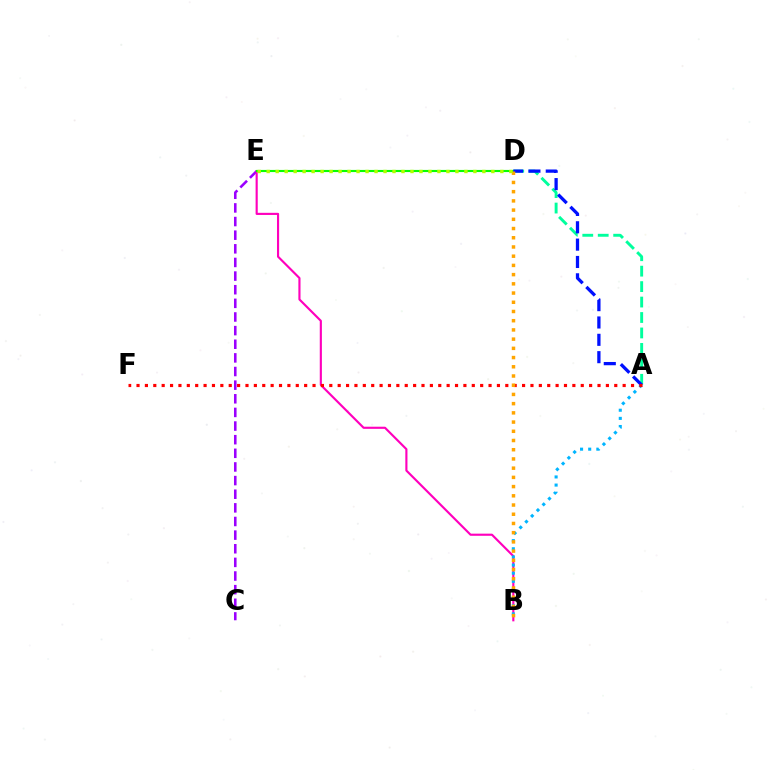{('C', 'E'): [{'color': '#9b00ff', 'line_style': 'dashed', 'thickness': 1.85}], ('B', 'E'): [{'color': '#ff00bd', 'line_style': 'solid', 'thickness': 1.54}], ('A', 'B'): [{'color': '#00b5ff', 'line_style': 'dotted', 'thickness': 2.21}], ('D', 'E'): [{'color': '#08ff00', 'line_style': 'solid', 'thickness': 1.54}, {'color': '#b3ff00', 'line_style': 'dotted', 'thickness': 2.44}], ('A', 'D'): [{'color': '#00ff9d', 'line_style': 'dashed', 'thickness': 2.1}, {'color': '#0010ff', 'line_style': 'dashed', 'thickness': 2.36}], ('A', 'F'): [{'color': '#ff0000', 'line_style': 'dotted', 'thickness': 2.28}], ('B', 'D'): [{'color': '#ffa500', 'line_style': 'dotted', 'thickness': 2.5}]}